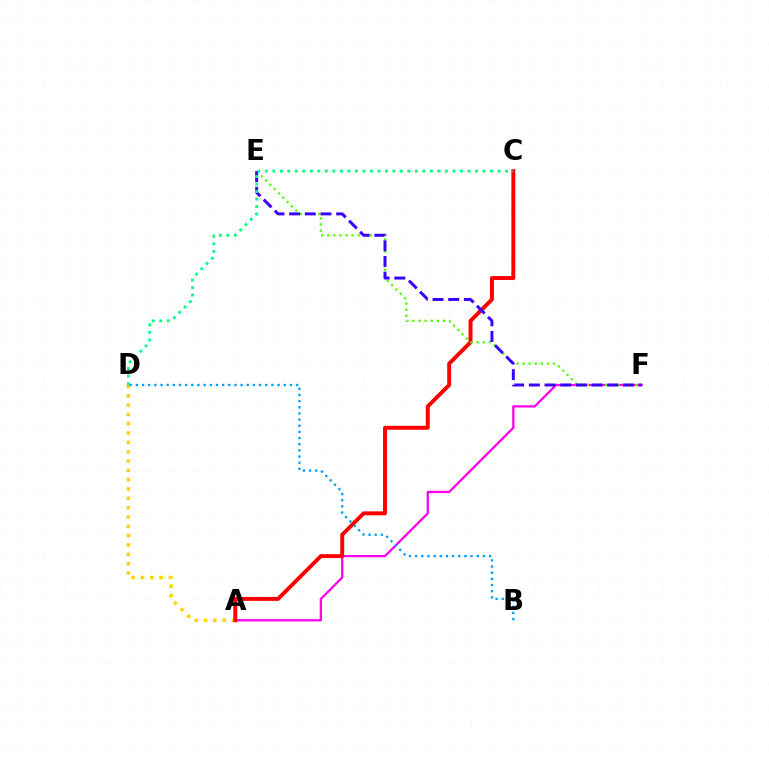{('A', 'F'): [{'color': '#ff00ed', 'line_style': 'solid', 'thickness': 1.62}], ('A', 'D'): [{'color': '#ffd500', 'line_style': 'dotted', 'thickness': 2.53}], ('A', 'C'): [{'color': '#ff0000', 'line_style': 'solid', 'thickness': 2.83}], ('E', 'F'): [{'color': '#4fff00', 'line_style': 'dotted', 'thickness': 1.65}, {'color': '#3700ff', 'line_style': 'dashed', 'thickness': 2.13}], ('B', 'D'): [{'color': '#009eff', 'line_style': 'dotted', 'thickness': 1.67}], ('C', 'D'): [{'color': '#00ff86', 'line_style': 'dotted', 'thickness': 2.04}]}